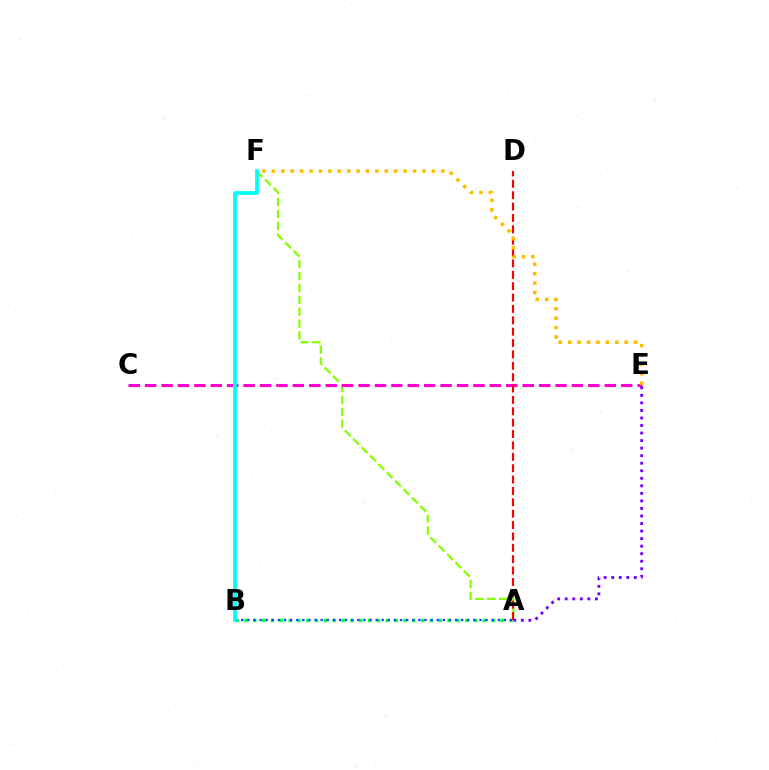{('A', 'F'): [{'color': '#84ff00', 'line_style': 'dashed', 'thickness': 1.61}], ('A', 'B'): [{'color': '#00ff39', 'line_style': 'dotted', 'thickness': 2.4}, {'color': '#004bff', 'line_style': 'dotted', 'thickness': 1.66}], ('C', 'E'): [{'color': '#ff00cf', 'line_style': 'dashed', 'thickness': 2.23}], ('A', 'E'): [{'color': '#7200ff', 'line_style': 'dotted', 'thickness': 2.05}], ('B', 'F'): [{'color': '#00fff6', 'line_style': 'solid', 'thickness': 2.68}], ('A', 'D'): [{'color': '#ff0000', 'line_style': 'dashed', 'thickness': 1.55}], ('E', 'F'): [{'color': '#ffbd00', 'line_style': 'dotted', 'thickness': 2.56}]}